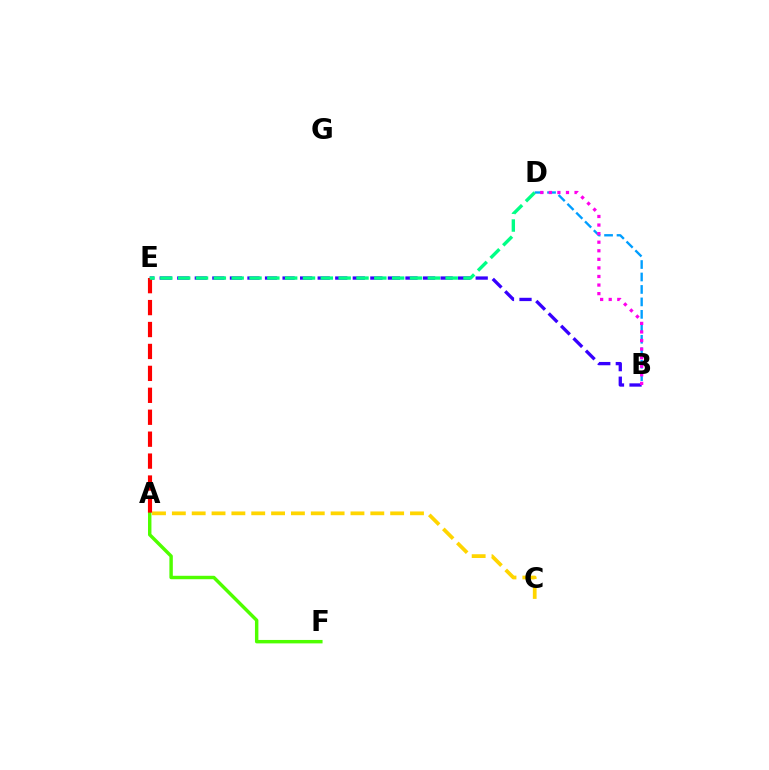{('B', 'D'): [{'color': '#009eff', 'line_style': 'dashed', 'thickness': 1.69}, {'color': '#ff00ed', 'line_style': 'dotted', 'thickness': 2.33}], ('B', 'E'): [{'color': '#3700ff', 'line_style': 'dashed', 'thickness': 2.38}], ('A', 'F'): [{'color': '#4fff00', 'line_style': 'solid', 'thickness': 2.48}], ('A', 'C'): [{'color': '#ffd500', 'line_style': 'dashed', 'thickness': 2.7}], ('A', 'E'): [{'color': '#ff0000', 'line_style': 'dashed', 'thickness': 2.98}], ('D', 'E'): [{'color': '#00ff86', 'line_style': 'dashed', 'thickness': 2.42}]}